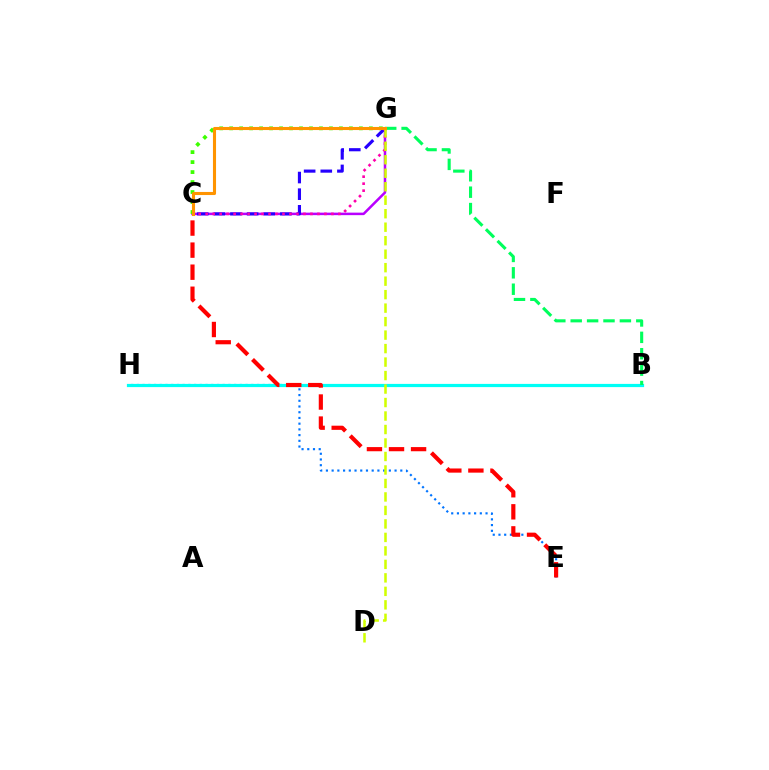{('E', 'H'): [{'color': '#0074ff', 'line_style': 'dotted', 'thickness': 1.55}], ('B', 'H'): [{'color': '#00fff6', 'line_style': 'solid', 'thickness': 2.31}], ('C', 'G'): [{'color': '#b900ff', 'line_style': 'solid', 'thickness': 1.81}, {'color': '#3dff00', 'line_style': 'dotted', 'thickness': 2.71}, {'color': '#2500ff', 'line_style': 'dashed', 'thickness': 2.26}, {'color': '#ff00ac', 'line_style': 'dotted', 'thickness': 1.9}, {'color': '#ff9400', 'line_style': 'solid', 'thickness': 2.22}], ('C', 'E'): [{'color': '#ff0000', 'line_style': 'dashed', 'thickness': 3.0}], ('D', 'G'): [{'color': '#d1ff00', 'line_style': 'dashed', 'thickness': 1.83}], ('B', 'G'): [{'color': '#00ff5c', 'line_style': 'dashed', 'thickness': 2.23}]}